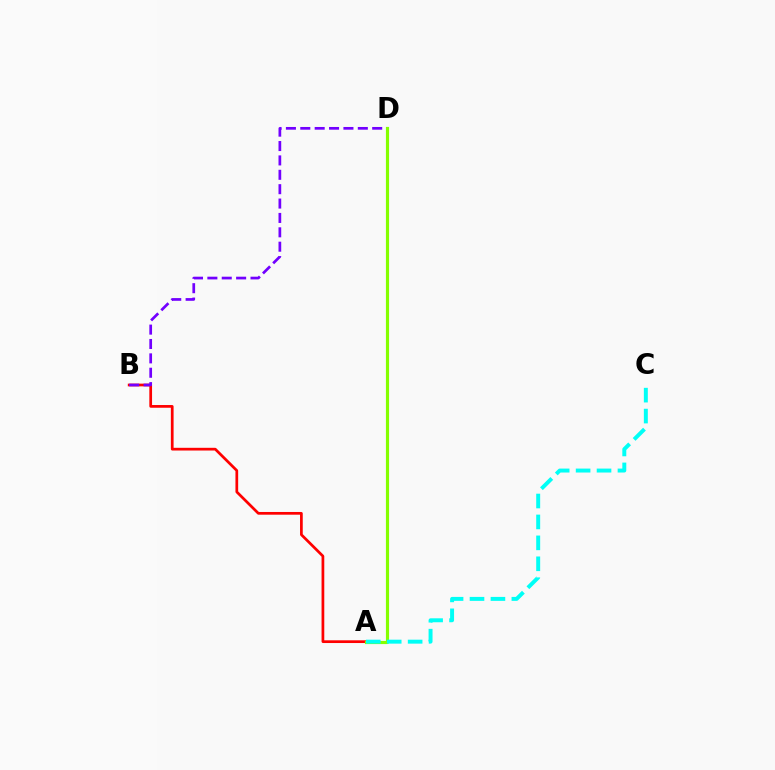{('A', 'B'): [{'color': '#ff0000', 'line_style': 'solid', 'thickness': 1.96}], ('B', 'D'): [{'color': '#7200ff', 'line_style': 'dashed', 'thickness': 1.95}], ('A', 'D'): [{'color': '#84ff00', 'line_style': 'solid', 'thickness': 2.27}], ('A', 'C'): [{'color': '#00fff6', 'line_style': 'dashed', 'thickness': 2.84}]}